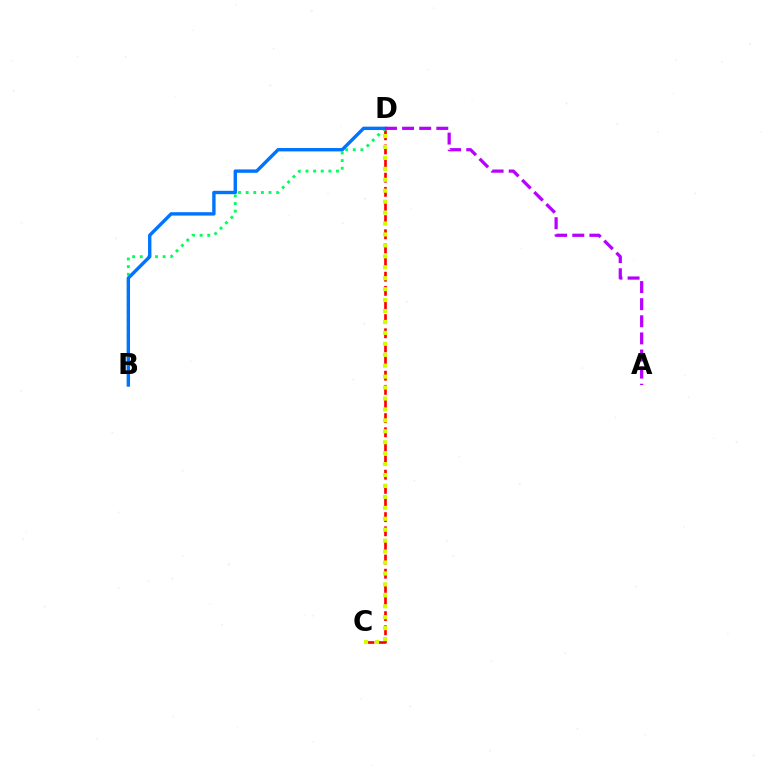{('C', 'D'): [{'color': '#ff0000', 'line_style': 'dashed', 'thickness': 1.92}, {'color': '#d1ff00', 'line_style': 'dotted', 'thickness': 2.97}], ('B', 'D'): [{'color': '#00ff5c', 'line_style': 'dotted', 'thickness': 2.07}, {'color': '#0074ff', 'line_style': 'solid', 'thickness': 2.44}], ('A', 'D'): [{'color': '#b900ff', 'line_style': 'dashed', 'thickness': 2.32}]}